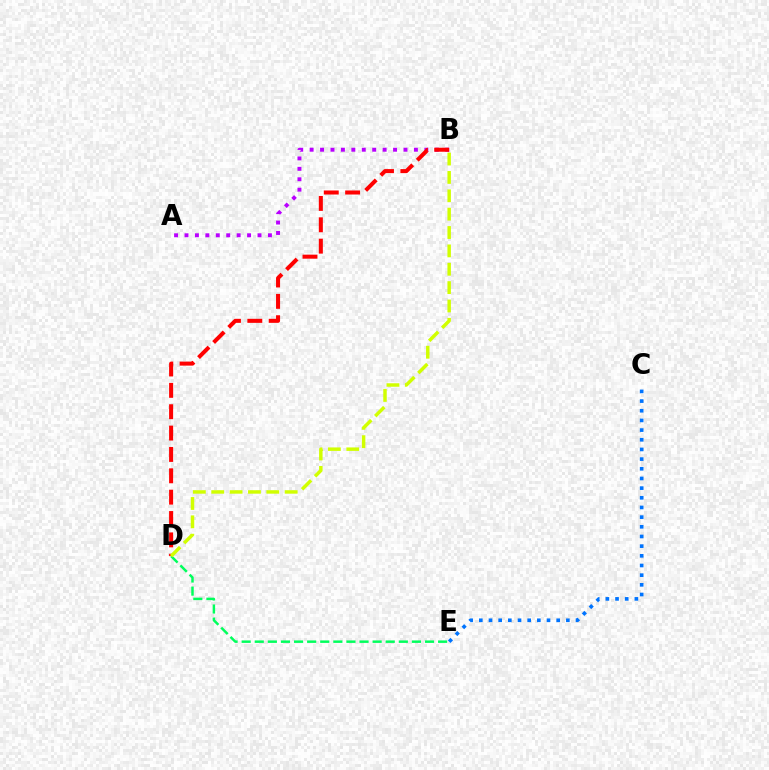{('A', 'B'): [{'color': '#b900ff', 'line_style': 'dotted', 'thickness': 2.83}], ('B', 'D'): [{'color': '#ff0000', 'line_style': 'dashed', 'thickness': 2.9}, {'color': '#d1ff00', 'line_style': 'dashed', 'thickness': 2.49}], ('D', 'E'): [{'color': '#00ff5c', 'line_style': 'dashed', 'thickness': 1.78}], ('C', 'E'): [{'color': '#0074ff', 'line_style': 'dotted', 'thickness': 2.63}]}